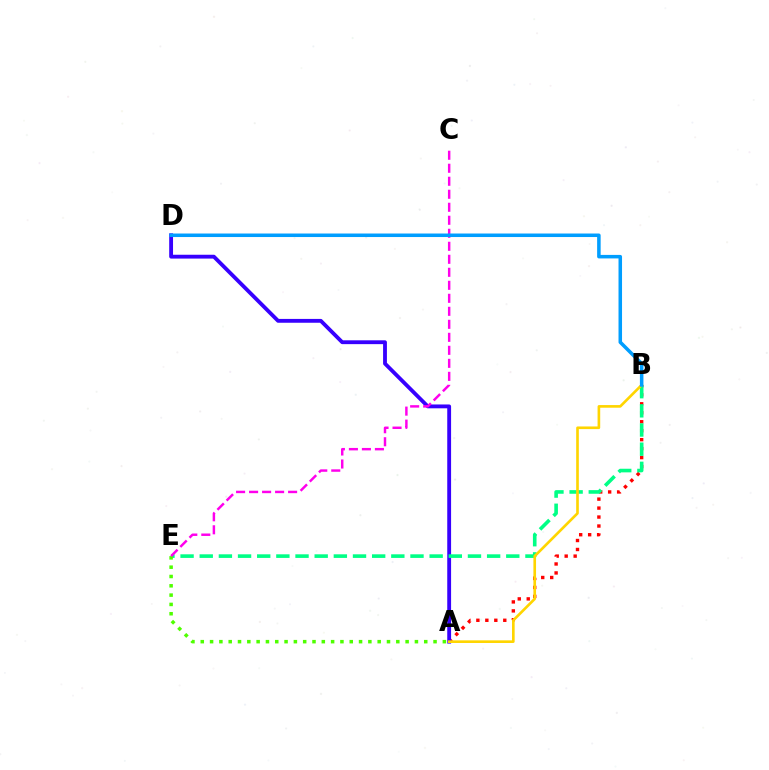{('A', 'B'): [{'color': '#ff0000', 'line_style': 'dotted', 'thickness': 2.44}, {'color': '#ffd500', 'line_style': 'solid', 'thickness': 1.9}], ('A', 'D'): [{'color': '#3700ff', 'line_style': 'solid', 'thickness': 2.76}], ('B', 'E'): [{'color': '#00ff86', 'line_style': 'dashed', 'thickness': 2.6}], ('A', 'E'): [{'color': '#4fff00', 'line_style': 'dotted', 'thickness': 2.53}], ('C', 'E'): [{'color': '#ff00ed', 'line_style': 'dashed', 'thickness': 1.77}], ('B', 'D'): [{'color': '#009eff', 'line_style': 'solid', 'thickness': 2.54}]}